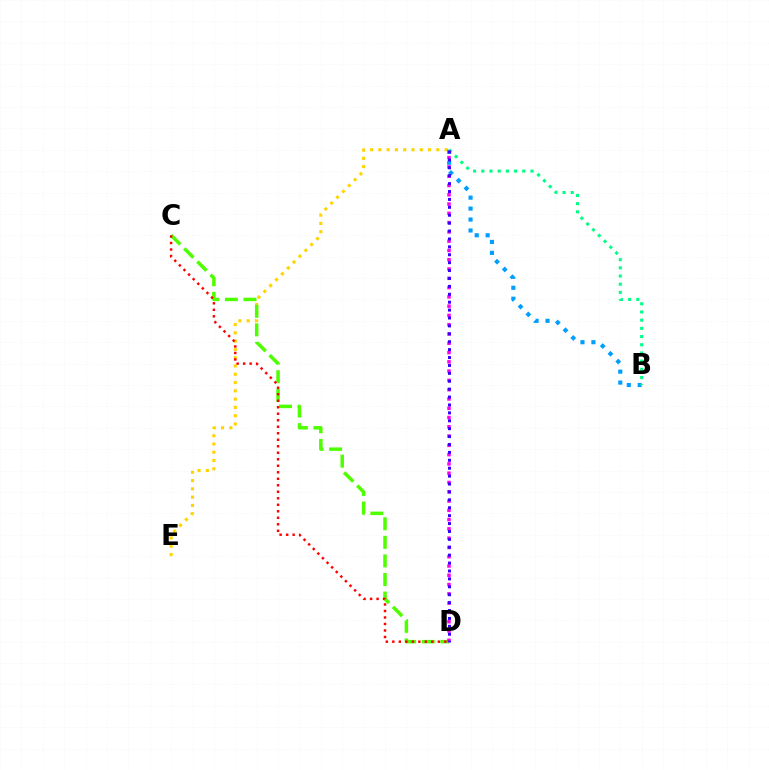{('A', 'E'): [{'color': '#ffd500', 'line_style': 'dotted', 'thickness': 2.25}], ('C', 'D'): [{'color': '#4fff00', 'line_style': 'dashed', 'thickness': 2.52}, {'color': '#ff0000', 'line_style': 'dotted', 'thickness': 1.77}], ('A', 'B'): [{'color': '#009eff', 'line_style': 'dotted', 'thickness': 2.97}, {'color': '#00ff86', 'line_style': 'dotted', 'thickness': 2.23}], ('A', 'D'): [{'color': '#ff00ed', 'line_style': 'dotted', 'thickness': 2.52}, {'color': '#3700ff', 'line_style': 'dotted', 'thickness': 2.15}]}